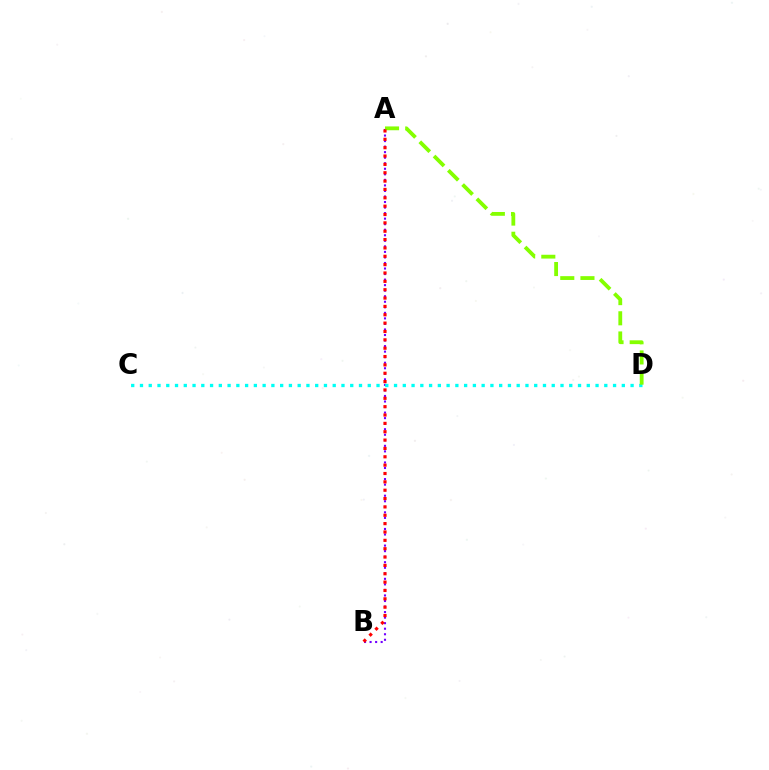{('A', 'B'): [{'color': '#7200ff', 'line_style': 'dotted', 'thickness': 1.51}, {'color': '#ff0000', 'line_style': 'dotted', 'thickness': 2.27}], ('C', 'D'): [{'color': '#00fff6', 'line_style': 'dotted', 'thickness': 2.38}], ('A', 'D'): [{'color': '#84ff00', 'line_style': 'dashed', 'thickness': 2.74}]}